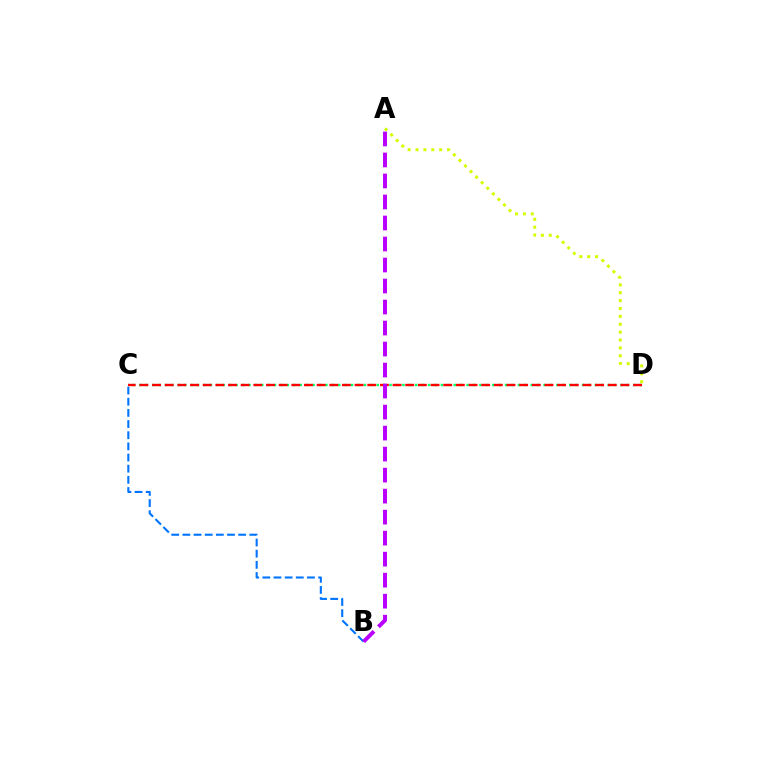{('B', 'C'): [{'color': '#0074ff', 'line_style': 'dashed', 'thickness': 1.52}], ('C', 'D'): [{'color': '#00ff5c', 'line_style': 'dotted', 'thickness': 1.74}, {'color': '#ff0000', 'line_style': 'dashed', 'thickness': 1.72}], ('A', 'B'): [{'color': '#b900ff', 'line_style': 'dashed', 'thickness': 2.85}], ('A', 'D'): [{'color': '#d1ff00', 'line_style': 'dotted', 'thickness': 2.14}]}